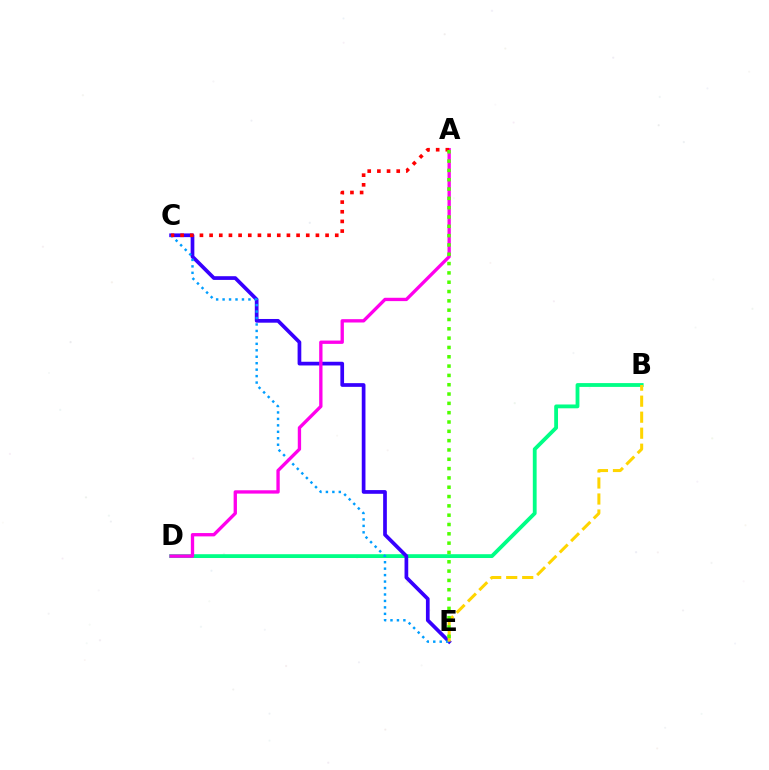{('B', 'D'): [{'color': '#00ff86', 'line_style': 'solid', 'thickness': 2.75}], ('C', 'E'): [{'color': '#3700ff', 'line_style': 'solid', 'thickness': 2.67}, {'color': '#009eff', 'line_style': 'dotted', 'thickness': 1.75}], ('A', 'D'): [{'color': '#ff00ed', 'line_style': 'solid', 'thickness': 2.4}], ('B', 'E'): [{'color': '#ffd500', 'line_style': 'dashed', 'thickness': 2.17}], ('A', 'C'): [{'color': '#ff0000', 'line_style': 'dotted', 'thickness': 2.63}], ('A', 'E'): [{'color': '#4fff00', 'line_style': 'dotted', 'thickness': 2.53}]}